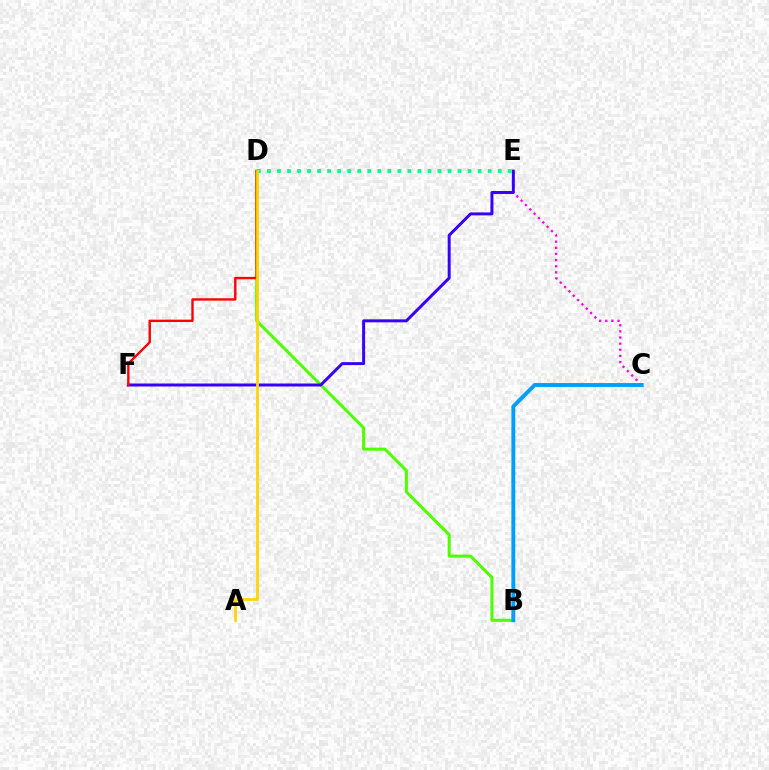{('C', 'E'): [{'color': '#ff00ed', 'line_style': 'dotted', 'thickness': 1.67}], ('B', 'D'): [{'color': '#4fff00', 'line_style': 'solid', 'thickness': 2.18}], ('B', 'C'): [{'color': '#009eff', 'line_style': 'solid', 'thickness': 2.8}], ('E', 'F'): [{'color': '#3700ff', 'line_style': 'solid', 'thickness': 2.14}], ('D', 'F'): [{'color': '#ff0000', 'line_style': 'solid', 'thickness': 1.72}], ('D', 'E'): [{'color': '#00ff86', 'line_style': 'dotted', 'thickness': 2.73}], ('A', 'D'): [{'color': '#ffd500', 'line_style': 'solid', 'thickness': 1.97}]}